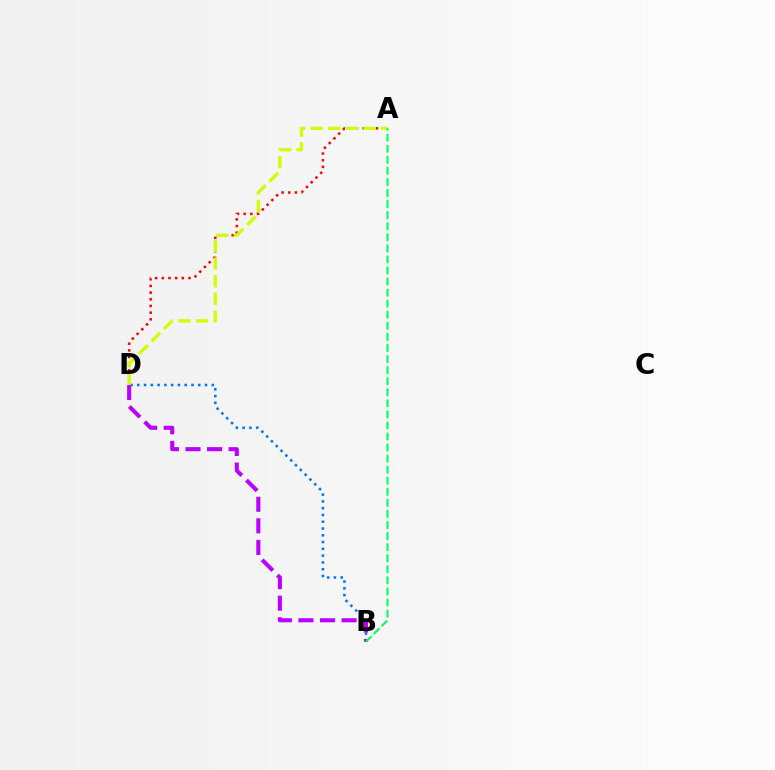{('B', 'D'): [{'color': '#0074ff', 'line_style': 'dotted', 'thickness': 1.84}, {'color': '#b900ff', 'line_style': 'dashed', 'thickness': 2.93}], ('A', 'D'): [{'color': '#ff0000', 'line_style': 'dotted', 'thickness': 1.81}, {'color': '#d1ff00', 'line_style': 'dashed', 'thickness': 2.39}], ('A', 'B'): [{'color': '#00ff5c', 'line_style': 'dashed', 'thickness': 1.5}]}